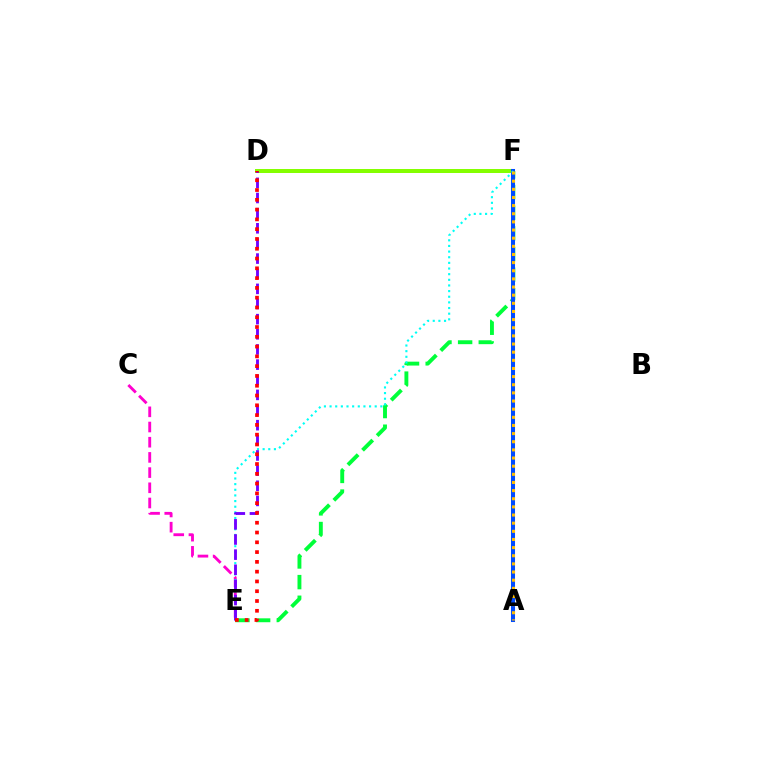{('D', 'F'): [{'color': '#84ff00', 'line_style': 'solid', 'thickness': 2.87}], ('E', 'F'): [{'color': '#00ff39', 'line_style': 'dashed', 'thickness': 2.81}, {'color': '#00fff6', 'line_style': 'dotted', 'thickness': 1.53}], ('A', 'F'): [{'color': '#004bff', 'line_style': 'solid', 'thickness': 2.91}, {'color': '#ffbd00', 'line_style': 'dotted', 'thickness': 2.21}], ('C', 'E'): [{'color': '#ff00cf', 'line_style': 'dashed', 'thickness': 2.06}], ('D', 'E'): [{'color': '#7200ff', 'line_style': 'dashed', 'thickness': 2.06}, {'color': '#ff0000', 'line_style': 'dotted', 'thickness': 2.66}]}